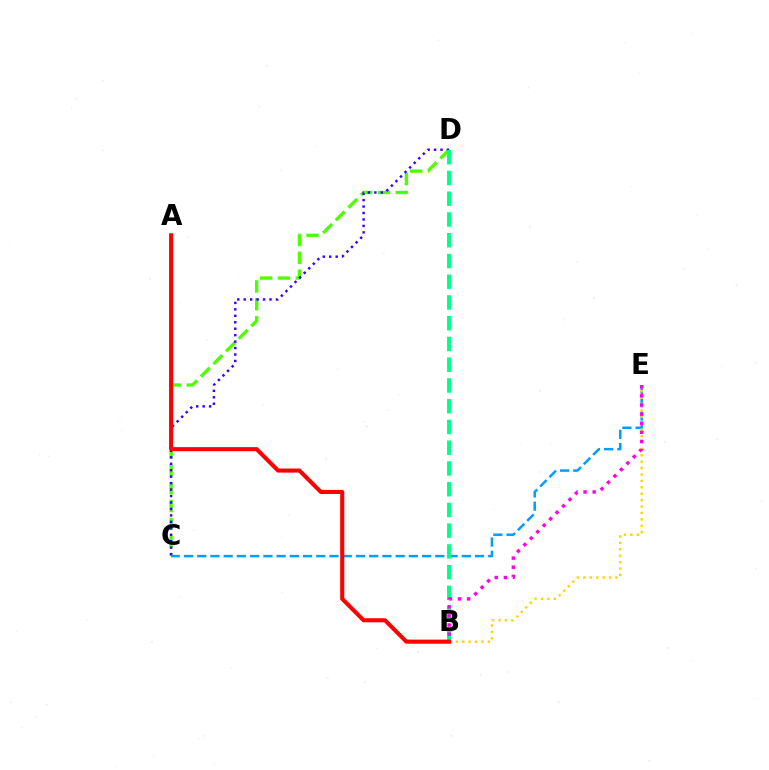{('C', 'D'): [{'color': '#4fff00', 'line_style': 'dashed', 'thickness': 2.42}, {'color': '#3700ff', 'line_style': 'dotted', 'thickness': 1.75}], ('C', 'E'): [{'color': '#009eff', 'line_style': 'dashed', 'thickness': 1.8}], ('B', 'D'): [{'color': '#00ff86', 'line_style': 'dashed', 'thickness': 2.82}], ('B', 'E'): [{'color': '#ffd500', 'line_style': 'dotted', 'thickness': 1.74}, {'color': '#ff00ed', 'line_style': 'dotted', 'thickness': 2.48}], ('A', 'B'): [{'color': '#ff0000', 'line_style': 'solid', 'thickness': 2.94}]}